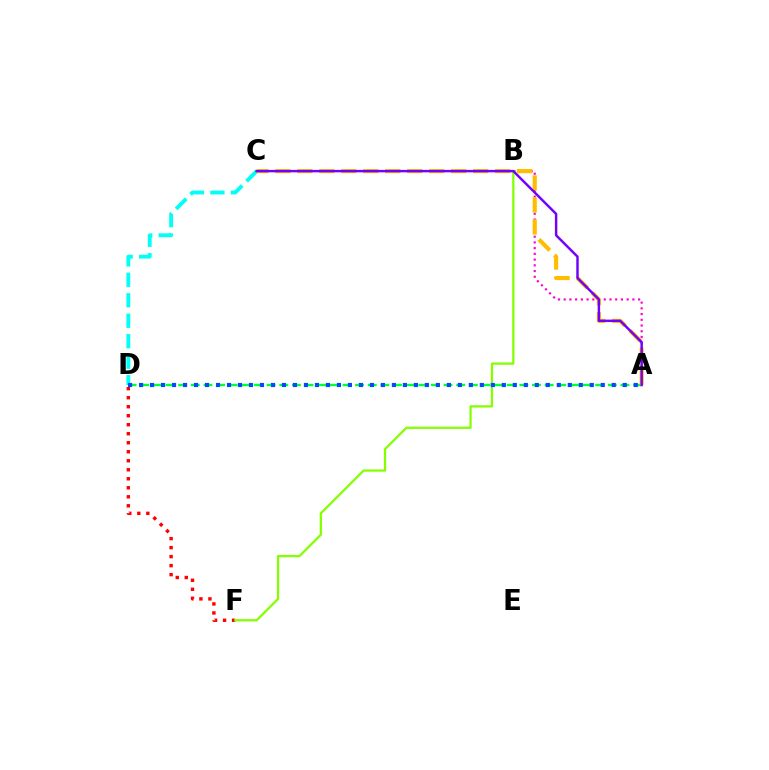{('D', 'F'): [{'color': '#ff0000', 'line_style': 'dotted', 'thickness': 2.45}], ('C', 'D'): [{'color': '#00fff6', 'line_style': 'dashed', 'thickness': 2.78}], ('A', 'D'): [{'color': '#00ff39', 'line_style': 'dashed', 'thickness': 1.72}, {'color': '#004bff', 'line_style': 'dotted', 'thickness': 2.99}], ('A', 'B'): [{'color': '#ff00cf', 'line_style': 'dotted', 'thickness': 1.56}], ('A', 'C'): [{'color': '#ffbd00', 'line_style': 'dashed', 'thickness': 2.99}, {'color': '#7200ff', 'line_style': 'solid', 'thickness': 1.76}], ('B', 'F'): [{'color': '#84ff00', 'line_style': 'solid', 'thickness': 1.63}]}